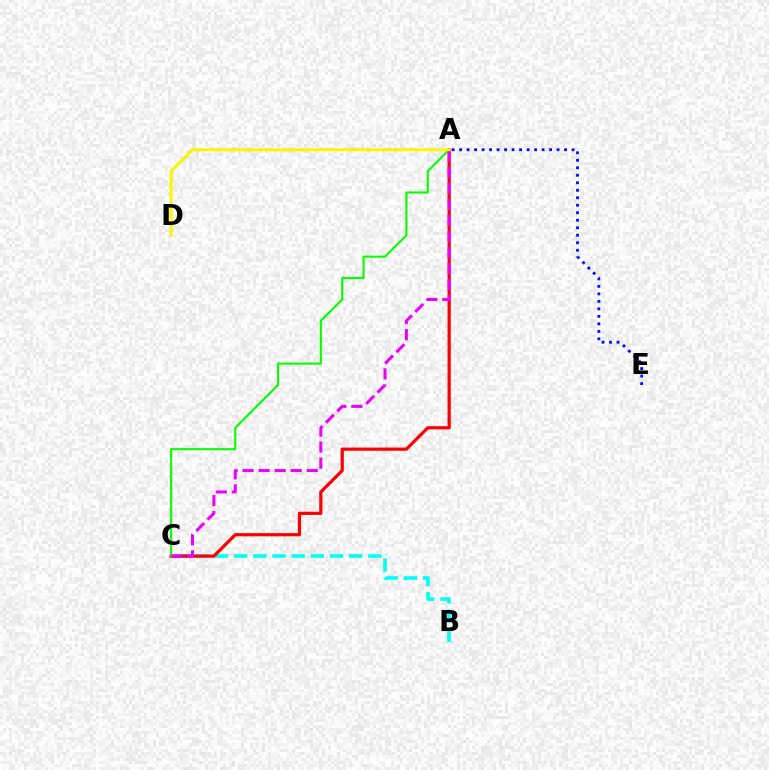{('B', 'C'): [{'color': '#00fff6', 'line_style': 'dashed', 'thickness': 2.6}], ('A', 'C'): [{'color': '#ff0000', 'line_style': 'solid', 'thickness': 2.31}, {'color': '#08ff00', 'line_style': 'solid', 'thickness': 1.51}, {'color': '#ee00ff', 'line_style': 'dashed', 'thickness': 2.18}], ('A', 'E'): [{'color': '#0010ff', 'line_style': 'dotted', 'thickness': 2.04}], ('A', 'D'): [{'color': '#fcf500', 'line_style': 'solid', 'thickness': 2.13}]}